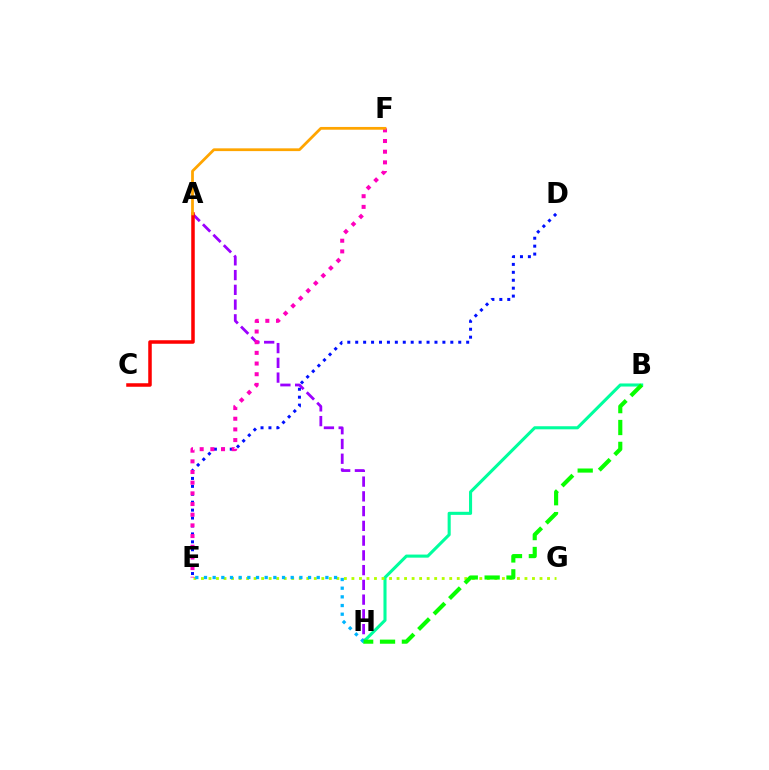{('A', 'H'): [{'color': '#9b00ff', 'line_style': 'dashed', 'thickness': 2.0}], ('B', 'H'): [{'color': '#00ff9d', 'line_style': 'solid', 'thickness': 2.22}, {'color': '#08ff00', 'line_style': 'dashed', 'thickness': 2.97}], ('D', 'E'): [{'color': '#0010ff', 'line_style': 'dotted', 'thickness': 2.15}], ('E', 'G'): [{'color': '#b3ff00', 'line_style': 'dotted', 'thickness': 2.04}], ('A', 'C'): [{'color': '#ff0000', 'line_style': 'solid', 'thickness': 2.53}], ('E', 'F'): [{'color': '#ff00bd', 'line_style': 'dotted', 'thickness': 2.9}], ('E', 'H'): [{'color': '#00b5ff', 'line_style': 'dotted', 'thickness': 2.36}], ('A', 'F'): [{'color': '#ffa500', 'line_style': 'solid', 'thickness': 1.99}]}